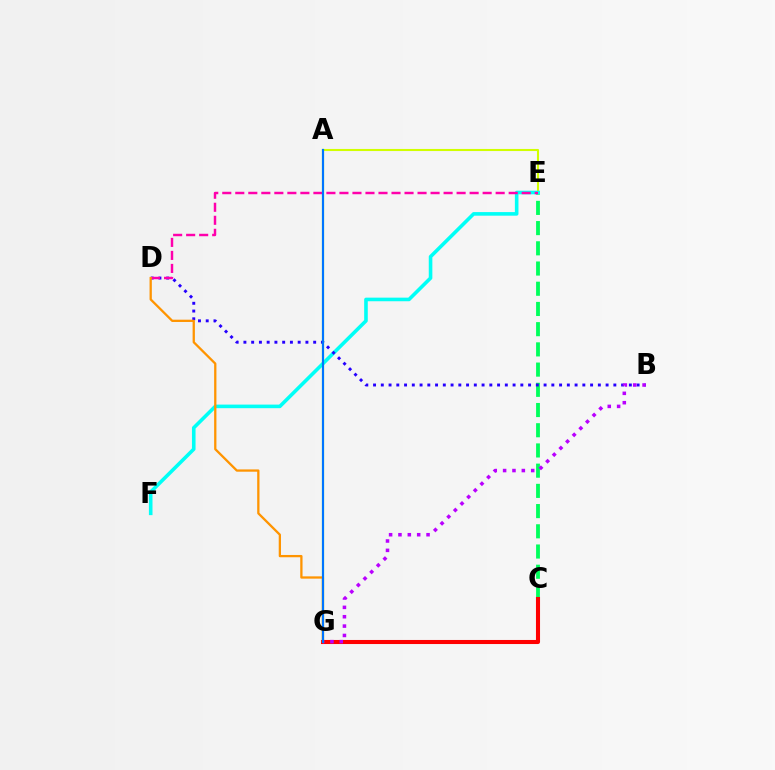{('C', 'E'): [{'color': '#00ff5c', 'line_style': 'dashed', 'thickness': 2.75}], ('A', 'E'): [{'color': '#d1ff00', 'line_style': 'solid', 'thickness': 1.51}], ('E', 'F'): [{'color': '#00fff6', 'line_style': 'solid', 'thickness': 2.59}], ('B', 'D'): [{'color': '#2500ff', 'line_style': 'dotted', 'thickness': 2.11}], ('D', 'E'): [{'color': '#ff00ac', 'line_style': 'dashed', 'thickness': 1.77}], ('A', 'G'): [{'color': '#3dff00', 'line_style': 'solid', 'thickness': 1.54}, {'color': '#0074ff', 'line_style': 'solid', 'thickness': 1.51}], ('C', 'G'): [{'color': '#ff0000', 'line_style': 'solid', 'thickness': 2.93}], ('D', 'G'): [{'color': '#ff9400', 'line_style': 'solid', 'thickness': 1.65}], ('B', 'G'): [{'color': '#b900ff', 'line_style': 'dotted', 'thickness': 2.54}]}